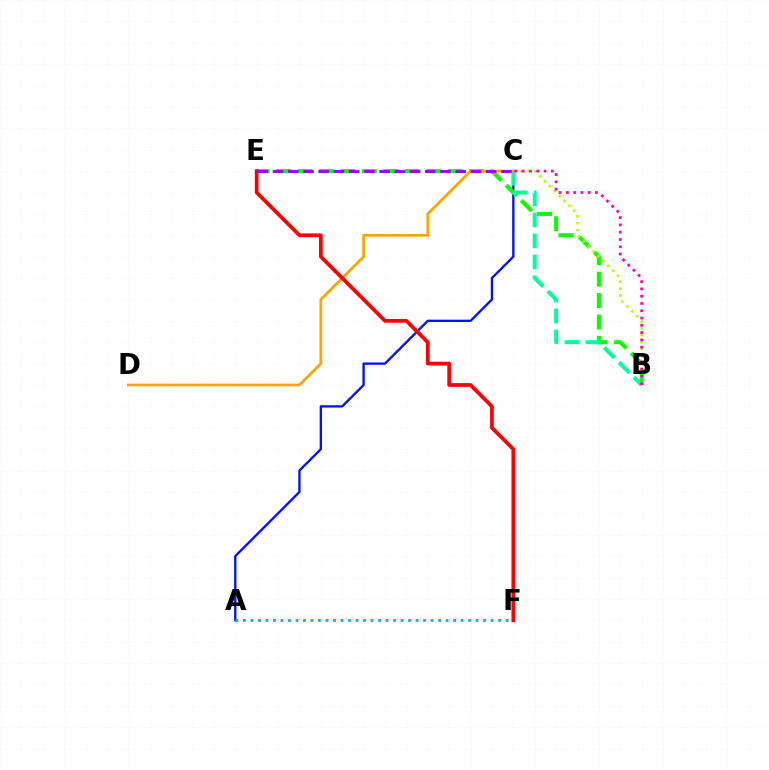{('A', 'C'): [{'color': '#0010ff', 'line_style': 'solid', 'thickness': 1.67}], ('B', 'E'): [{'color': '#08ff00', 'line_style': 'dashed', 'thickness': 2.91}], ('B', 'C'): [{'color': '#b3ff00', 'line_style': 'dotted', 'thickness': 1.88}, {'color': '#00ff9d', 'line_style': 'dashed', 'thickness': 2.85}, {'color': '#ff00bd', 'line_style': 'dotted', 'thickness': 1.98}], ('C', 'D'): [{'color': '#ffa500', 'line_style': 'solid', 'thickness': 1.98}], ('A', 'F'): [{'color': '#00b5ff', 'line_style': 'dotted', 'thickness': 2.04}], ('E', 'F'): [{'color': '#ff0000', 'line_style': 'solid', 'thickness': 2.69}], ('C', 'E'): [{'color': '#9b00ff', 'line_style': 'dashed', 'thickness': 2.07}]}